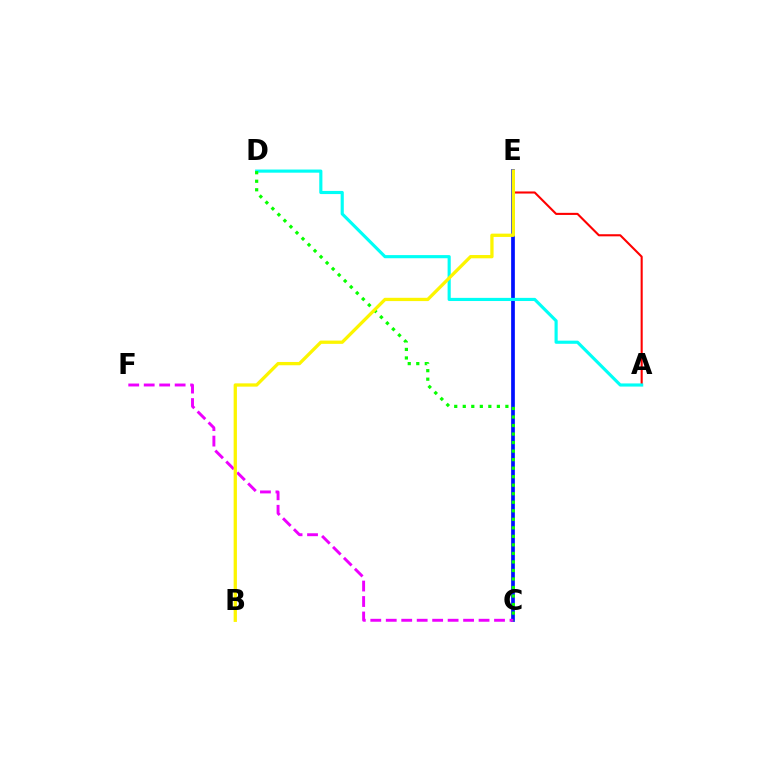{('C', 'E'): [{'color': '#0010ff', 'line_style': 'solid', 'thickness': 2.67}], ('A', 'E'): [{'color': '#ff0000', 'line_style': 'solid', 'thickness': 1.51}], ('C', 'F'): [{'color': '#ee00ff', 'line_style': 'dashed', 'thickness': 2.1}], ('A', 'D'): [{'color': '#00fff6', 'line_style': 'solid', 'thickness': 2.26}], ('C', 'D'): [{'color': '#08ff00', 'line_style': 'dotted', 'thickness': 2.32}], ('B', 'E'): [{'color': '#fcf500', 'line_style': 'solid', 'thickness': 2.37}]}